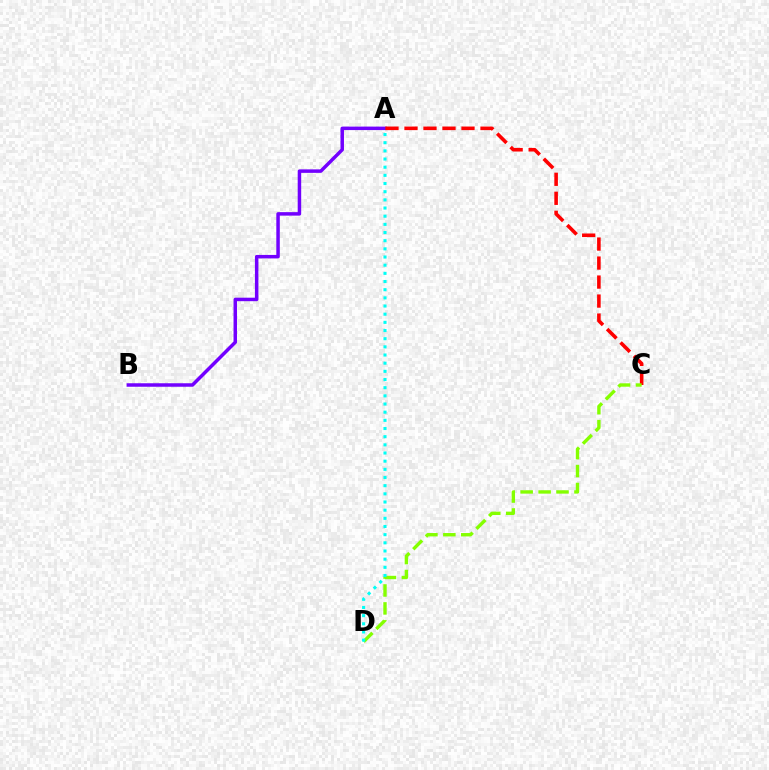{('A', 'B'): [{'color': '#7200ff', 'line_style': 'solid', 'thickness': 2.51}], ('A', 'C'): [{'color': '#ff0000', 'line_style': 'dashed', 'thickness': 2.58}], ('C', 'D'): [{'color': '#84ff00', 'line_style': 'dashed', 'thickness': 2.44}], ('A', 'D'): [{'color': '#00fff6', 'line_style': 'dotted', 'thickness': 2.22}]}